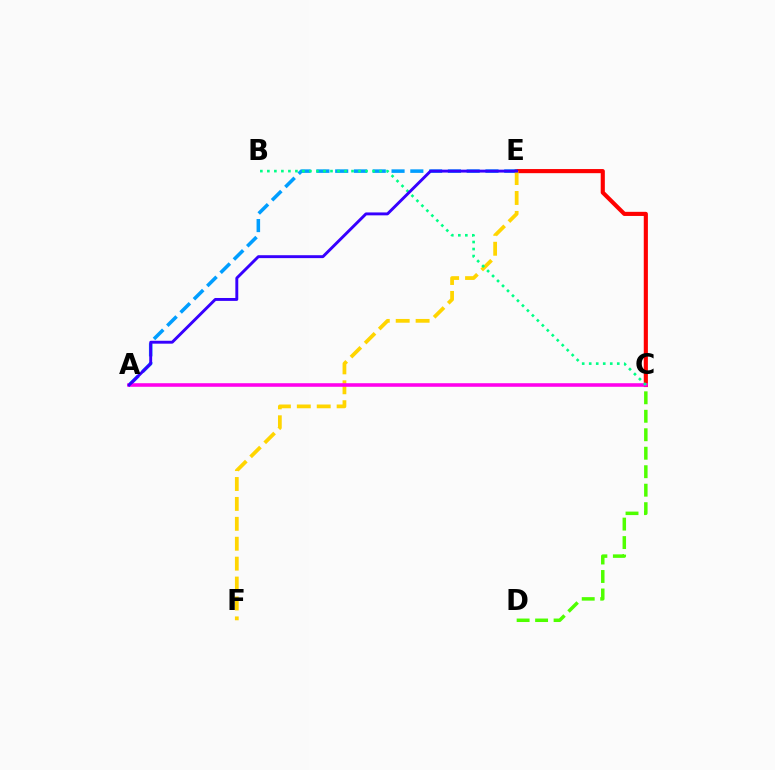{('C', 'D'): [{'color': '#4fff00', 'line_style': 'dashed', 'thickness': 2.51}], ('C', 'E'): [{'color': '#ff0000', 'line_style': 'solid', 'thickness': 2.97}], ('A', 'E'): [{'color': '#009eff', 'line_style': 'dashed', 'thickness': 2.55}, {'color': '#3700ff', 'line_style': 'solid', 'thickness': 2.1}], ('E', 'F'): [{'color': '#ffd500', 'line_style': 'dashed', 'thickness': 2.71}], ('A', 'C'): [{'color': '#ff00ed', 'line_style': 'solid', 'thickness': 2.57}], ('B', 'C'): [{'color': '#00ff86', 'line_style': 'dotted', 'thickness': 1.91}]}